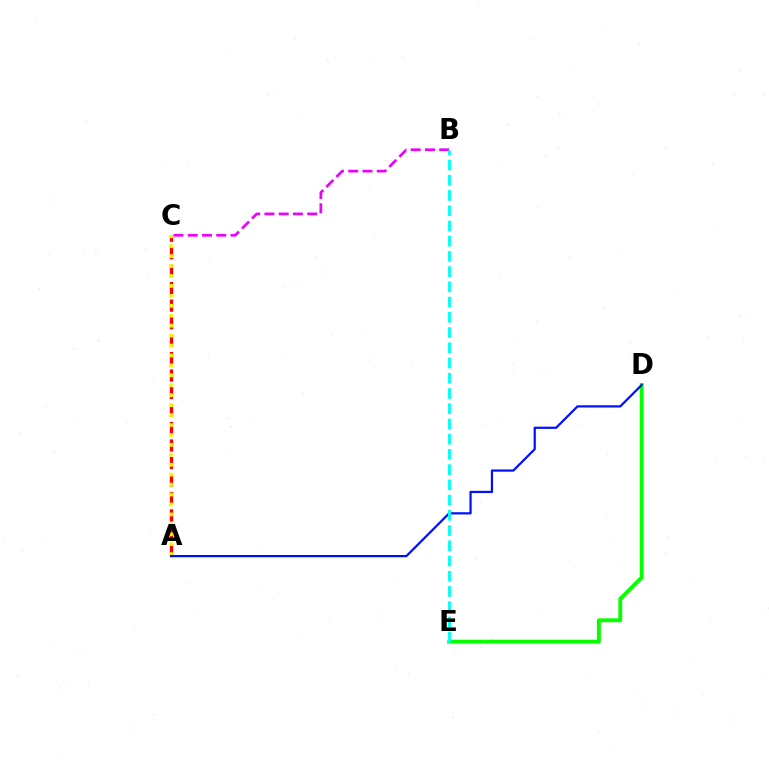{('A', 'C'): [{'color': '#ff0000', 'line_style': 'dashed', 'thickness': 2.38}, {'color': '#fcf500', 'line_style': 'dotted', 'thickness': 2.7}], ('D', 'E'): [{'color': '#08ff00', 'line_style': 'solid', 'thickness': 2.8}], ('A', 'D'): [{'color': '#0010ff', 'line_style': 'solid', 'thickness': 1.6}], ('B', 'C'): [{'color': '#ee00ff', 'line_style': 'dashed', 'thickness': 1.94}], ('B', 'E'): [{'color': '#00fff6', 'line_style': 'dashed', 'thickness': 2.07}]}